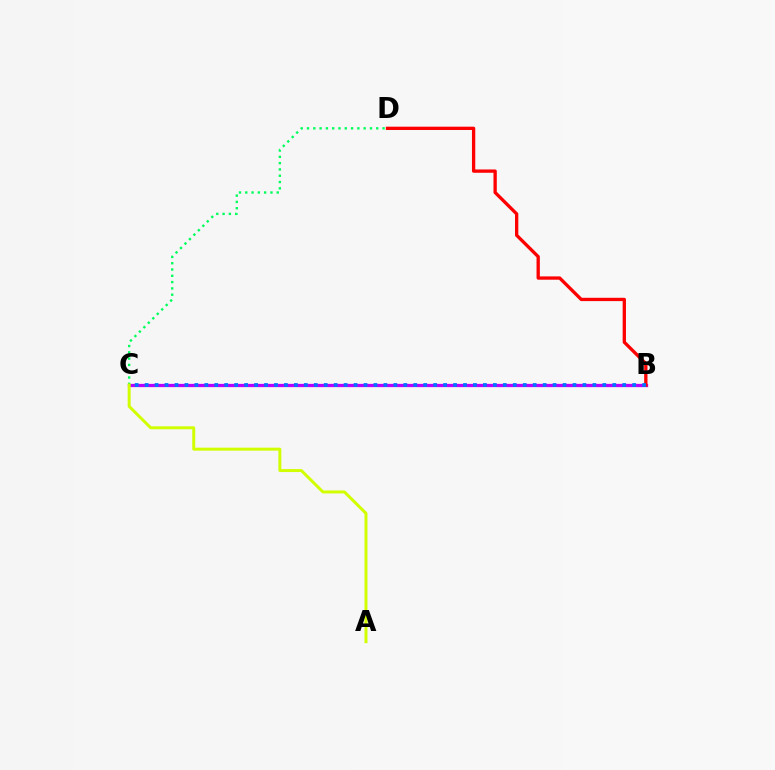{('B', 'C'): [{'color': '#b900ff', 'line_style': 'solid', 'thickness': 2.34}, {'color': '#0074ff', 'line_style': 'dotted', 'thickness': 2.7}], ('C', 'D'): [{'color': '#00ff5c', 'line_style': 'dotted', 'thickness': 1.71}], ('A', 'C'): [{'color': '#d1ff00', 'line_style': 'solid', 'thickness': 2.14}], ('B', 'D'): [{'color': '#ff0000', 'line_style': 'solid', 'thickness': 2.38}]}